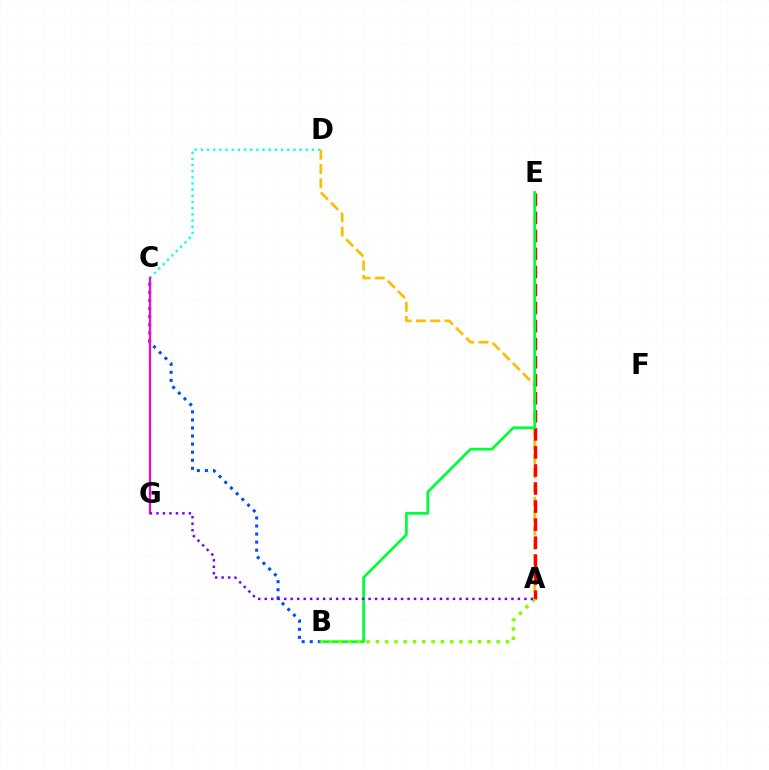{('C', 'D'): [{'color': '#00fff6', 'line_style': 'dotted', 'thickness': 1.68}], ('A', 'D'): [{'color': '#ffbd00', 'line_style': 'dashed', 'thickness': 1.94}], ('B', 'C'): [{'color': '#004bff', 'line_style': 'dotted', 'thickness': 2.19}], ('A', 'E'): [{'color': '#ff0000', 'line_style': 'dashed', 'thickness': 2.45}], ('B', 'E'): [{'color': '#00ff39', 'line_style': 'solid', 'thickness': 1.97}], ('A', 'B'): [{'color': '#84ff00', 'line_style': 'dotted', 'thickness': 2.53}], ('C', 'G'): [{'color': '#ff00cf', 'line_style': 'solid', 'thickness': 1.61}], ('A', 'G'): [{'color': '#7200ff', 'line_style': 'dotted', 'thickness': 1.76}]}